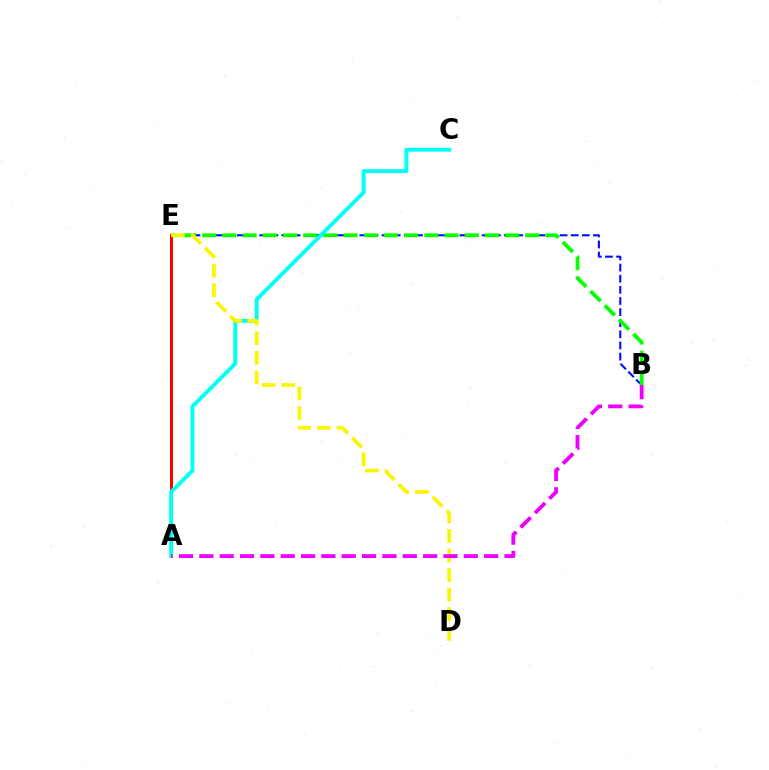{('B', 'E'): [{'color': '#0010ff', 'line_style': 'dashed', 'thickness': 1.51}, {'color': '#08ff00', 'line_style': 'dashed', 'thickness': 2.74}], ('A', 'E'): [{'color': '#ff0000', 'line_style': 'solid', 'thickness': 2.14}], ('A', 'C'): [{'color': '#00fff6', 'line_style': 'solid', 'thickness': 2.8}], ('D', 'E'): [{'color': '#fcf500', 'line_style': 'dashed', 'thickness': 2.66}], ('A', 'B'): [{'color': '#ee00ff', 'line_style': 'dashed', 'thickness': 2.76}]}